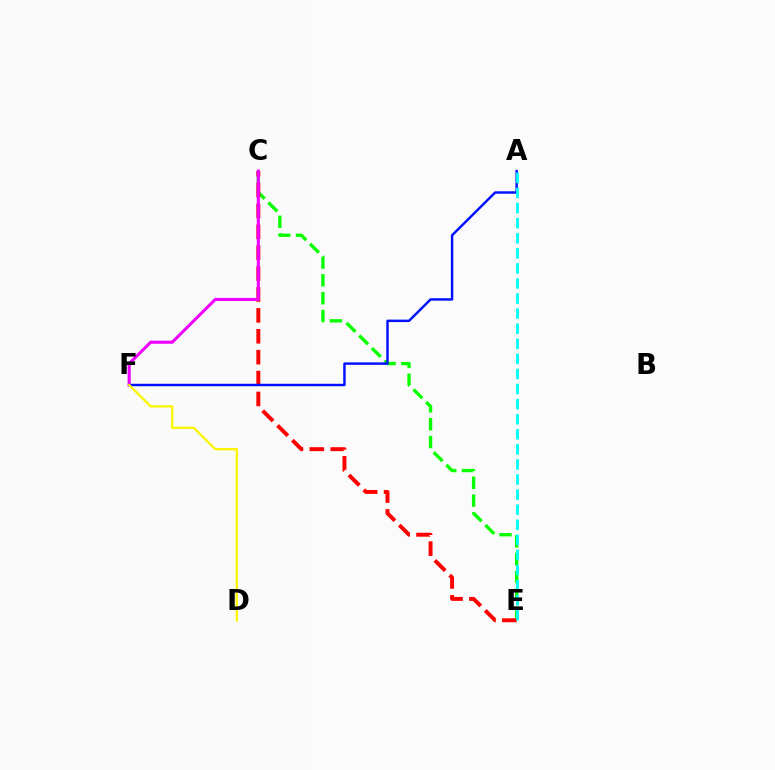{('C', 'E'): [{'color': '#08ff00', 'line_style': 'dashed', 'thickness': 2.42}, {'color': '#ff0000', 'line_style': 'dashed', 'thickness': 2.84}], ('C', 'F'): [{'color': '#ee00ff', 'line_style': 'solid', 'thickness': 2.23}], ('A', 'F'): [{'color': '#0010ff', 'line_style': 'solid', 'thickness': 1.76}], ('A', 'E'): [{'color': '#00fff6', 'line_style': 'dashed', 'thickness': 2.05}], ('D', 'F'): [{'color': '#fcf500', 'line_style': 'solid', 'thickness': 1.66}]}